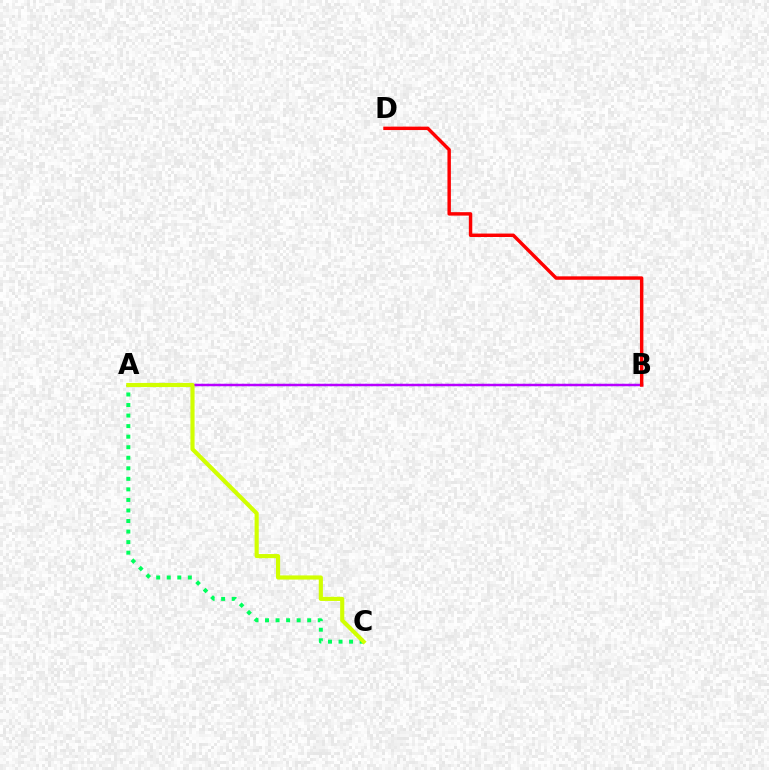{('A', 'B'): [{'color': '#0074ff', 'line_style': 'dotted', 'thickness': 1.59}, {'color': '#b900ff', 'line_style': 'solid', 'thickness': 1.77}], ('B', 'D'): [{'color': '#ff0000', 'line_style': 'solid', 'thickness': 2.48}], ('A', 'C'): [{'color': '#00ff5c', 'line_style': 'dotted', 'thickness': 2.87}, {'color': '#d1ff00', 'line_style': 'solid', 'thickness': 2.98}]}